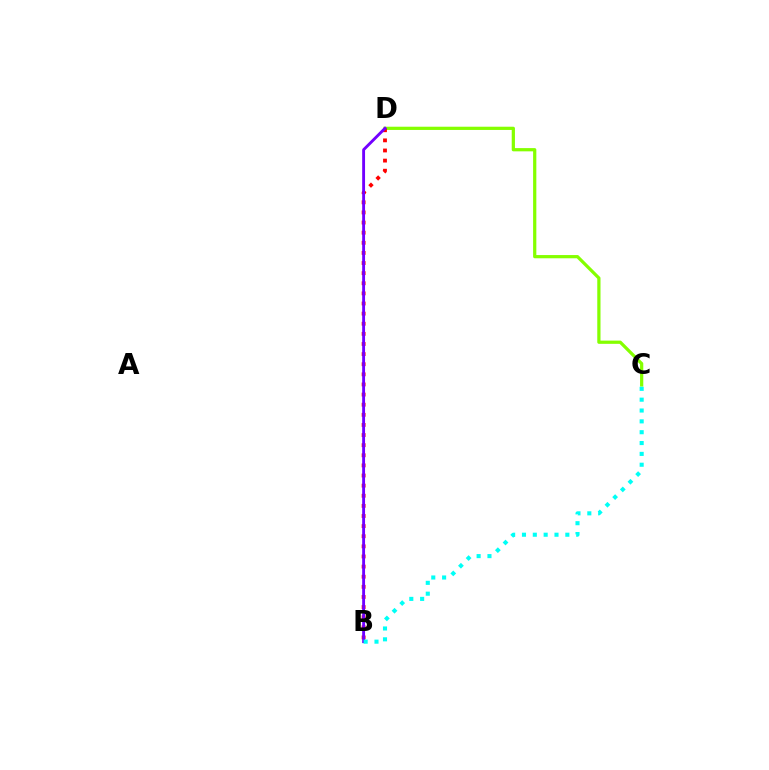{('C', 'D'): [{'color': '#84ff00', 'line_style': 'solid', 'thickness': 2.33}], ('B', 'D'): [{'color': '#ff0000', 'line_style': 'dotted', 'thickness': 2.75}, {'color': '#7200ff', 'line_style': 'solid', 'thickness': 2.07}], ('B', 'C'): [{'color': '#00fff6', 'line_style': 'dotted', 'thickness': 2.95}]}